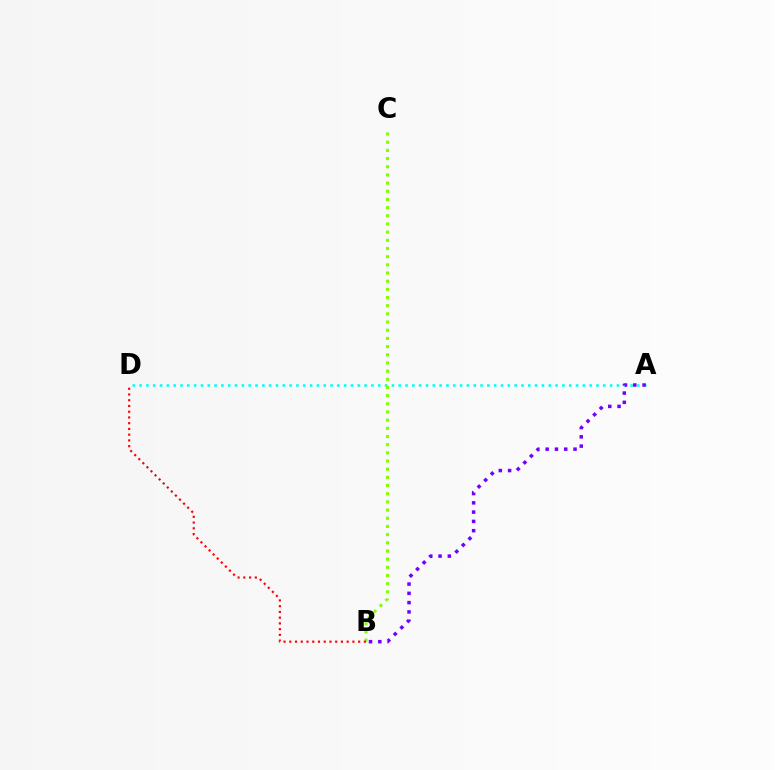{('A', 'D'): [{'color': '#00fff6', 'line_style': 'dotted', 'thickness': 1.85}], ('B', 'C'): [{'color': '#84ff00', 'line_style': 'dotted', 'thickness': 2.22}], ('B', 'D'): [{'color': '#ff0000', 'line_style': 'dotted', 'thickness': 1.56}], ('A', 'B'): [{'color': '#7200ff', 'line_style': 'dotted', 'thickness': 2.52}]}